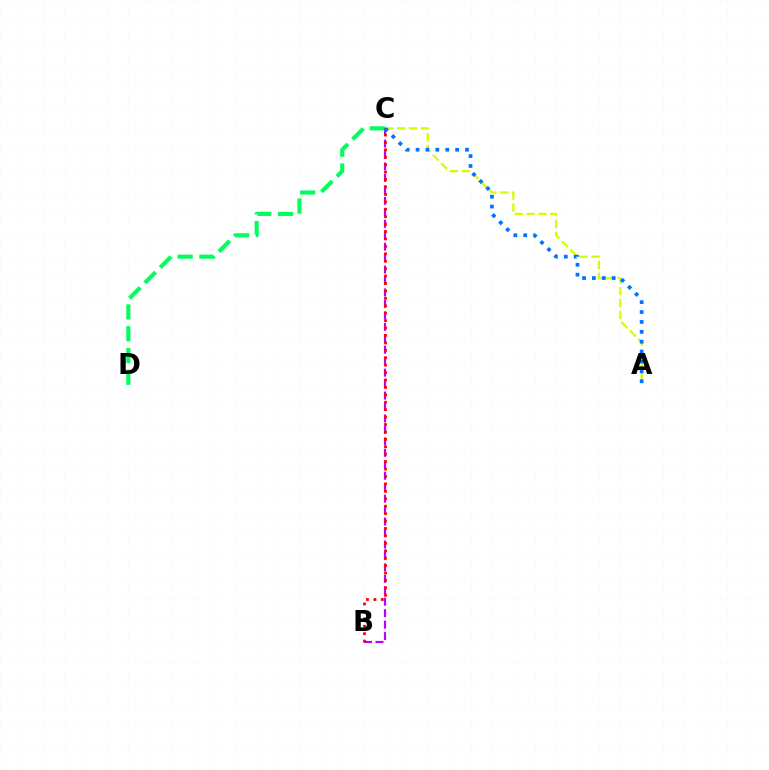{('A', 'C'): [{'color': '#d1ff00', 'line_style': 'dashed', 'thickness': 1.61}, {'color': '#0074ff', 'line_style': 'dotted', 'thickness': 2.69}], ('B', 'C'): [{'color': '#b900ff', 'line_style': 'dashed', 'thickness': 1.56}, {'color': '#ff0000', 'line_style': 'dotted', 'thickness': 2.02}], ('C', 'D'): [{'color': '#00ff5c', 'line_style': 'dashed', 'thickness': 2.96}]}